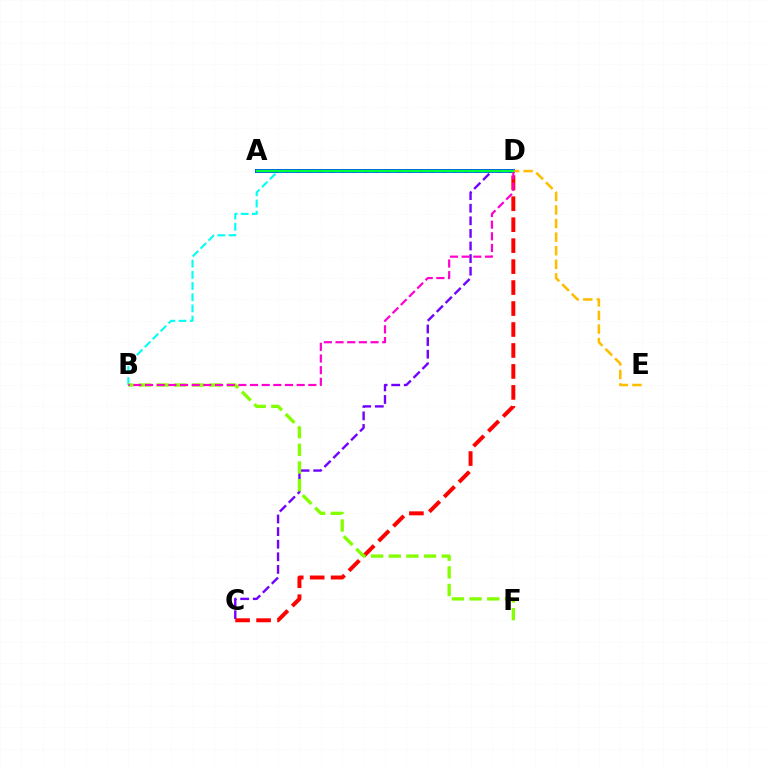{('A', 'D'): [{'color': '#004bff', 'line_style': 'solid', 'thickness': 2.88}, {'color': '#00ff39', 'line_style': 'solid', 'thickness': 1.74}], ('C', 'D'): [{'color': '#7200ff', 'line_style': 'dashed', 'thickness': 1.71}, {'color': '#ff0000', 'line_style': 'dashed', 'thickness': 2.85}], ('B', 'D'): [{'color': '#00fff6', 'line_style': 'dashed', 'thickness': 1.52}, {'color': '#ff00cf', 'line_style': 'dashed', 'thickness': 1.58}], ('B', 'F'): [{'color': '#84ff00', 'line_style': 'dashed', 'thickness': 2.4}], ('D', 'E'): [{'color': '#ffbd00', 'line_style': 'dashed', 'thickness': 1.84}]}